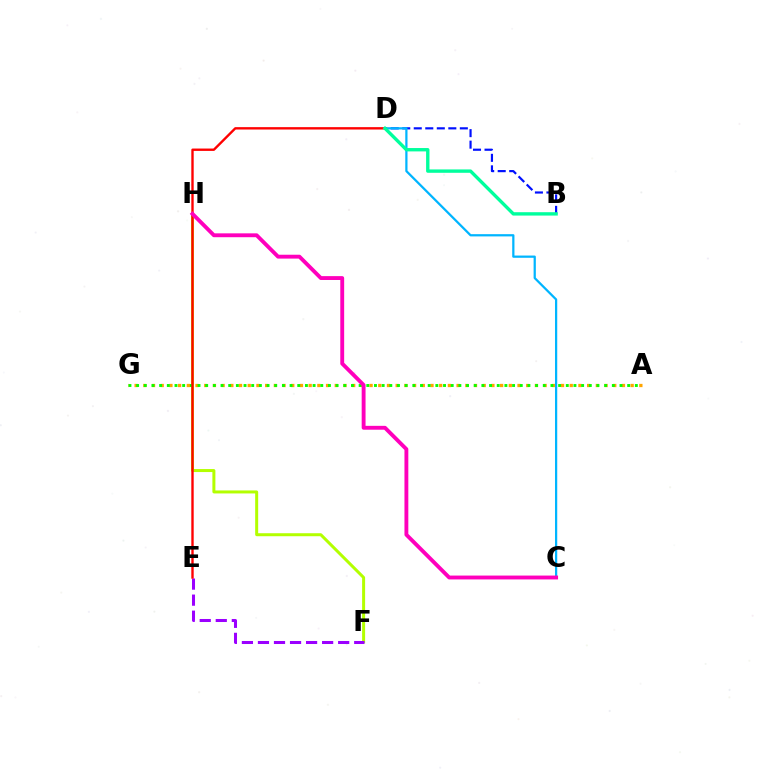{('A', 'G'): [{'color': '#ffa500', 'line_style': 'dotted', 'thickness': 2.36}, {'color': '#08ff00', 'line_style': 'dotted', 'thickness': 2.08}], ('F', 'H'): [{'color': '#b3ff00', 'line_style': 'solid', 'thickness': 2.16}], ('E', 'F'): [{'color': '#9b00ff', 'line_style': 'dashed', 'thickness': 2.18}], ('B', 'D'): [{'color': '#0010ff', 'line_style': 'dashed', 'thickness': 1.56}, {'color': '#00ff9d', 'line_style': 'solid', 'thickness': 2.43}], ('C', 'D'): [{'color': '#00b5ff', 'line_style': 'solid', 'thickness': 1.61}], ('D', 'E'): [{'color': '#ff0000', 'line_style': 'solid', 'thickness': 1.71}], ('C', 'H'): [{'color': '#ff00bd', 'line_style': 'solid', 'thickness': 2.79}]}